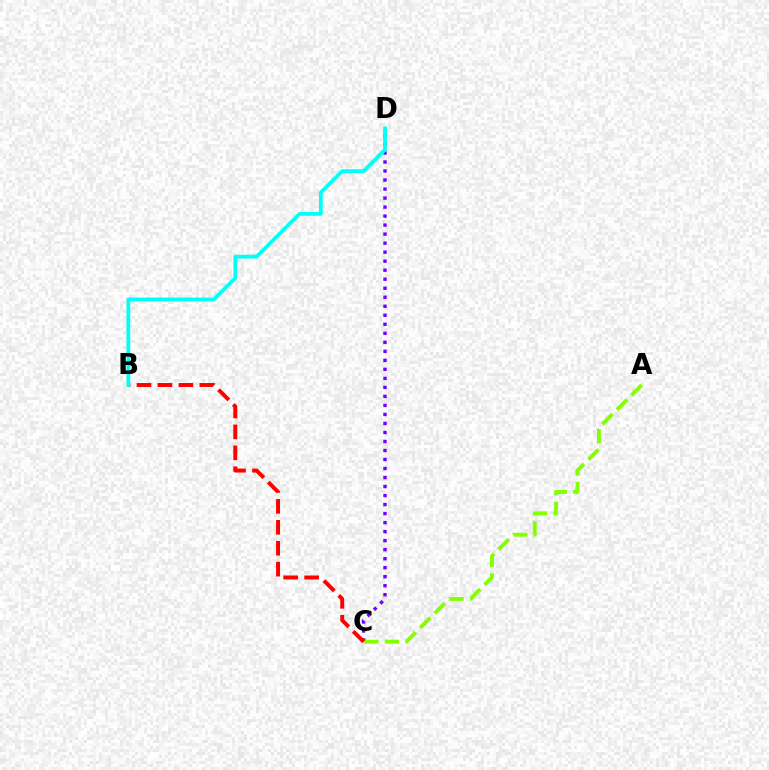{('C', 'D'): [{'color': '#7200ff', 'line_style': 'dotted', 'thickness': 2.45}], ('A', 'C'): [{'color': '#84ff00', 'line_style': 'dashed', 'thickness': 2.8}], ('B', 'C'): [{'color': '#ff0000', 'line_style': 'dashed', 'thickness': 2.85}], ('B', 'D'): [{'color': '#00fff6', 'line_style': 'solid', 'thickness': 2.69}]}